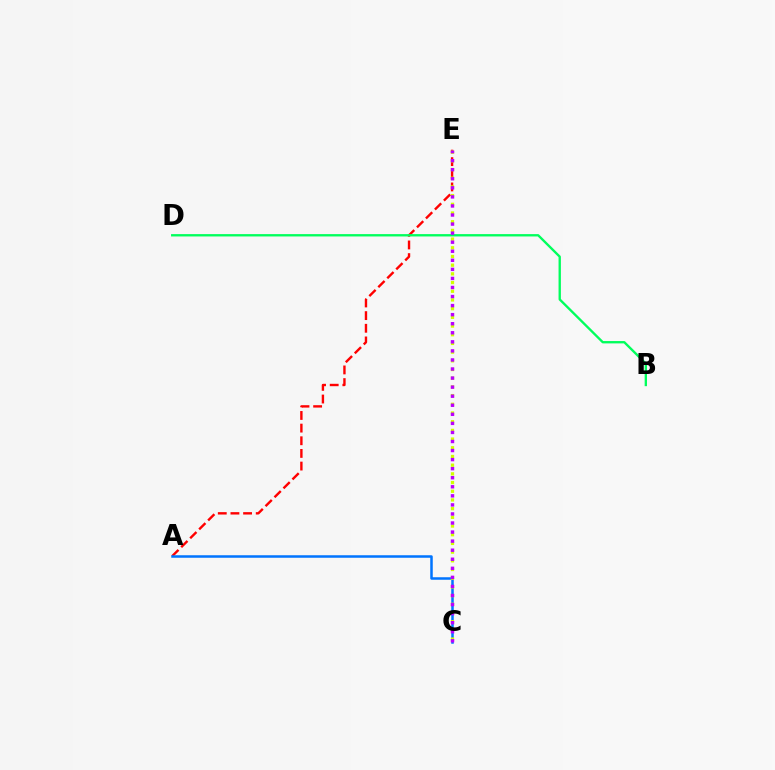{('A', 'E'): [{'color': '#ff0000', 'line_style': 'dashed', 'thickness': 1.72}], ('A', 'C'): [{'color': '#0074ff', 'line_style': 'solid', 'thickness': 1.8}], ('B', 'D'): [{'color': '#00ff5c', 'line_style': 'solid', 'thickness': 1.69}], ('C', 'E'): [{'color': '#d1ff00', 'line_style': 'dotted', 'thickness': 2.36}, {'color': '#b900ff', 'line_style': 'dotted', 'thickness': 2.46}]}